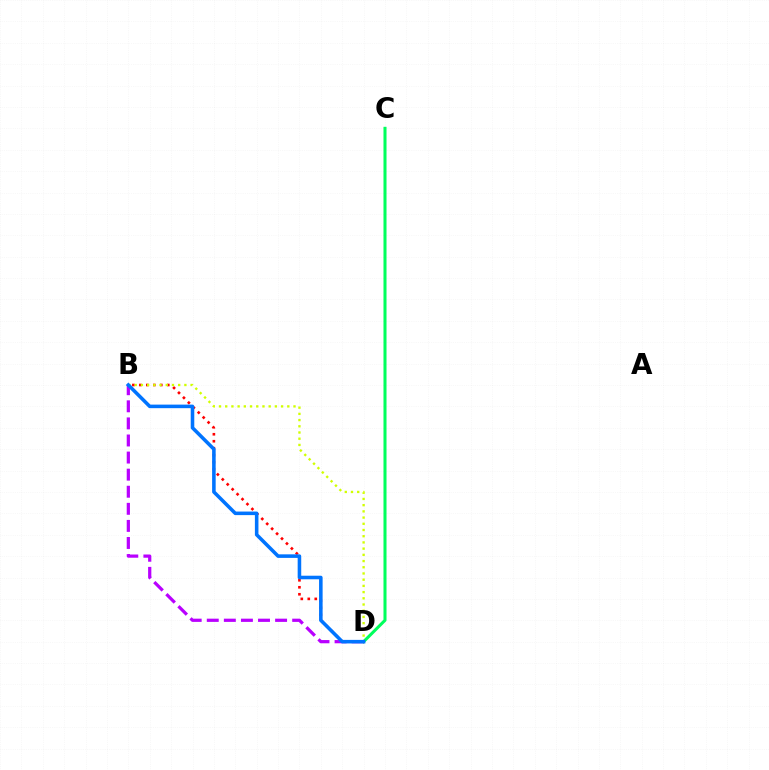{('B', 'D'): [{'color': '#ff0000', 'line_style': 'dotted', 'thickness': 1.9}, {'color': '#b900ff', 'line_style': 'dashed', 'thickness': 2.32}, {'color': '#d1ff00', 'line_style': 'dotted', 'thickness': 1.69}, {'color': '#0074ff', 'line_style': 'solid', 'thickness': 2.56}], ('C', 'D'): [{'color': '#00ff5c', 'line_style': 'solid', 'thickness': 2.19}]}